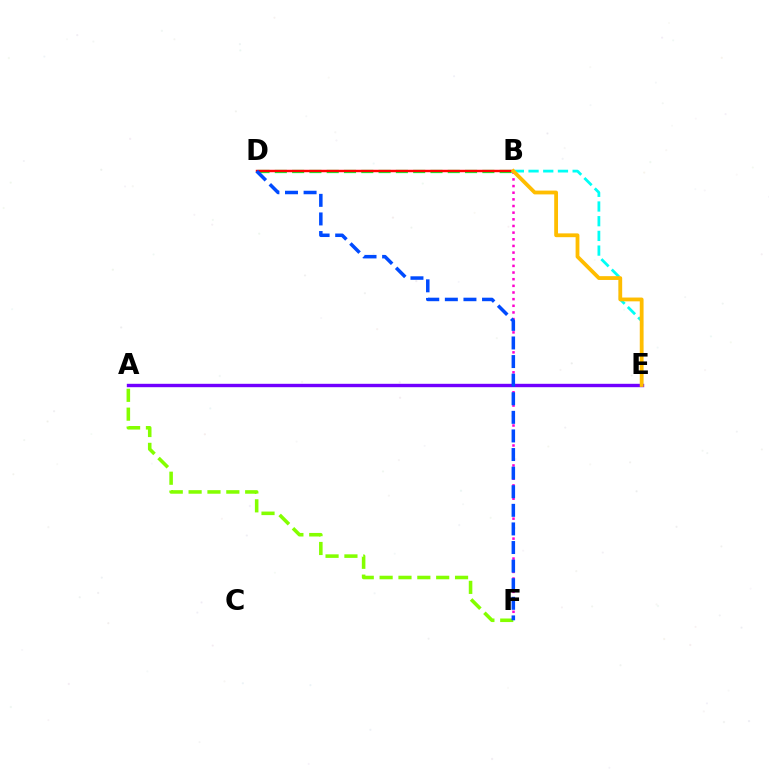{('B', 'D'): [{'color': '#00ff39', 'line_style': 'dashed', 'thickness': 2.35}, {'color': '#ff0000', 'line_style': 'solid', 'thickness': 1.75}], ('B', 'E'): [{'color': '#00fff6', 'line_style': 'dashed', 'thickness': 2.0}, {'color': '#ffbd00', 'line_style': 'solid', 'thickness': 2.74}], ('B', 'F'): [{'color': '#ff00cf', 'line_style': 'dotted', 'thickness': 1.81}], ('A', 'E'): [{'color': '#7200ff', 'line_style': 'solid', 'thickness': 2.44}], ('A', 'F'): [{'color': '#84ff00', 'line_style': 'dashed', 'thickness': 2.56}], ('D', 'F'): [{'color': '#004bff', 'line_style': 'dashed', 'thickness': 2.53}]}